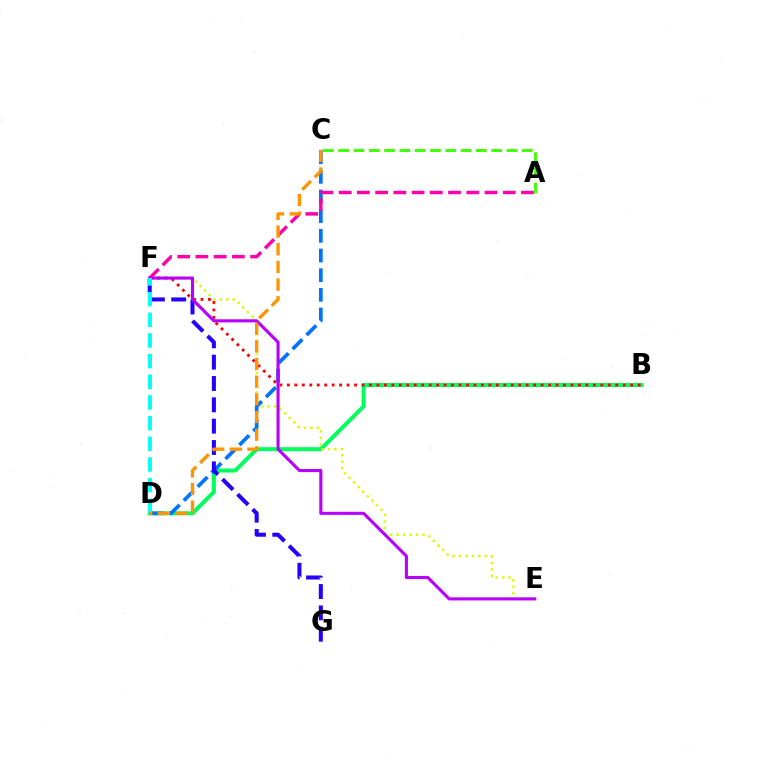{('B', 'D'): [{'color': '#00ff5c', 'line_style': 'solid', 'thickness': 2.86}], ('A', 'C'): [{'color': '#3dff00', 'line_style': 'dashed', 'thickness': 2.08}], ('E', 'F'): [{'color': '#d1ff00', 'line_style': 'dotted', 'thickness': 1.76}, {'color': '#b900ff', 'line_style': 'solid', 'thickness': 2.23}], ('C', 'D'): [{'color': '#0074ff', 'line_style': 'dashed', 'thickness': 2.67}, {'color': '#ff9400', 'line_style': 'dashed', 'thickness': 2.4}], ('F', 'G'): [{'color': '#2500ff', 'line_style': 'dashed', 'thickness': 2.9}], ('A', 'F'): [{'color': '#ff00ac', 'line_style': 'dashed', 'thickness': 2.48}], ('B', 'F'): [{'color': '#ff0000', 'line_style': 'dotted', 'thickness': 2.03}], ('D', 'F'): [{'color': '#00fff6', 'line_style': 'dashed', 'thickness': 2.81}]}